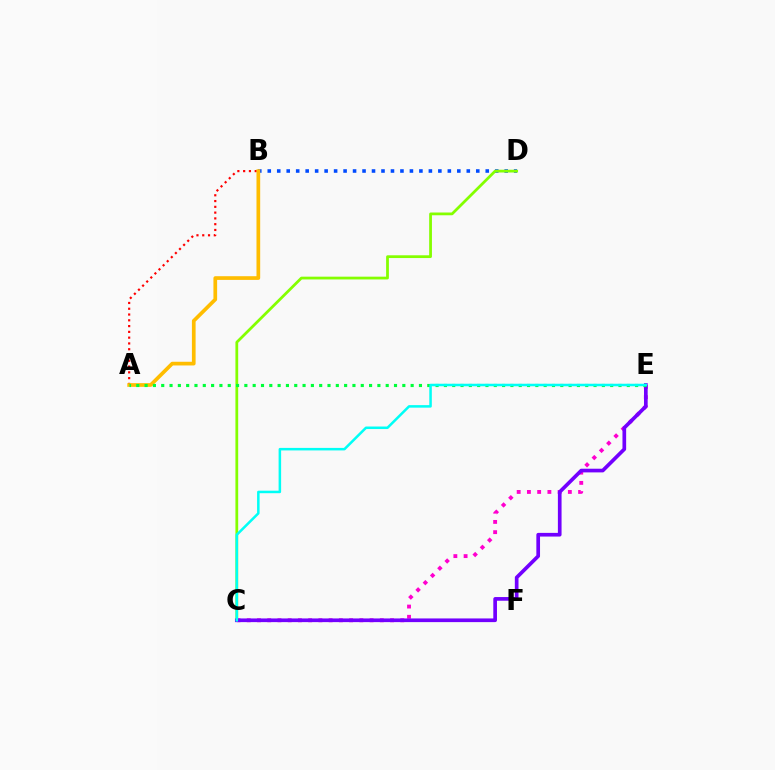{('B', 'D'): [{'color': '#004bff', 'line_style': 'dotted', 'thickness': 2.58}], ('A', 'B'): [{'color': '#ff0000', 'line_style': 'dotted', 'thickness': 1.57}, {'color': '#ffbd00', 'line_style': 'solid', 'thickness': 2.66}], ('C', 'D'): [{'color': '#84ff00', 'line_style': 'solid', 'thickness': 1.99}], ('C', 'E'): [{'color': '#ff00cf', 'line_style': 'dotted', 'thickness': 2.78}, {'color': '#7200ff', 'line_style': 'solid', 'thickness': 2.65}, {'color': '#00fff6', 'line_style': 'solid', 'thickness': 1.82}], ('A', 'E'): [{'color': '#00ff39', 'line_style': 'dotted', 'thickness': 2.26}]}